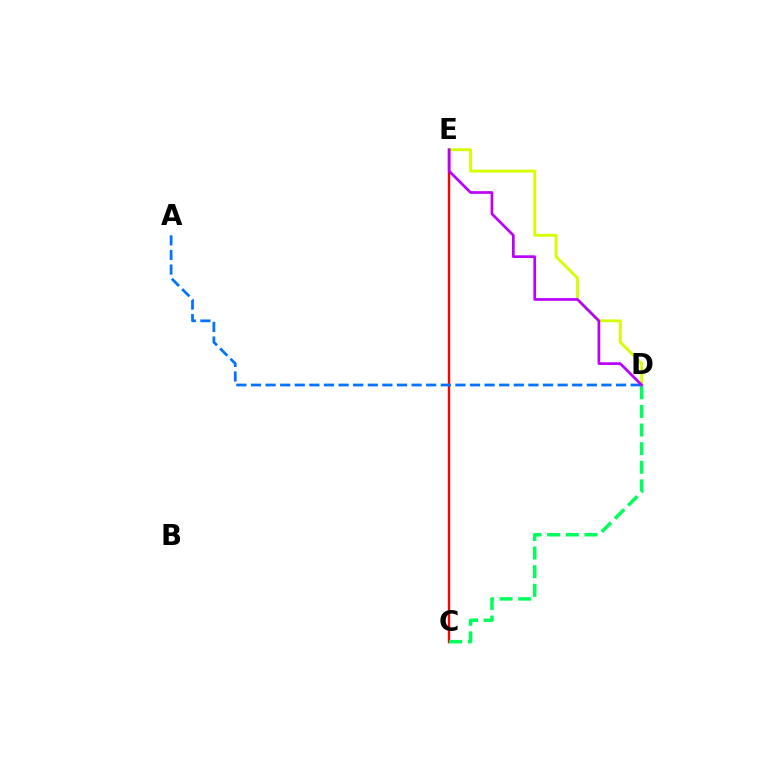{('C', 'E'): [{'color': '#ff0000', 'line_style': 'solid', 'thickness': 1.71}], ('D', 'E'): [{'color': '#d1ff00', 'line_style': 'solid', 'thickness': 2.05}, {'color': '#b900ff', 'line_style': 'solid', 'thickness': 1.94}], ('C', 'D'): [{'color': '#00ff5c', 'line_style': 'dashed', 'thickness': 2.53}], ('A', 'D'): [{'color': '#0074ff', 'line_style': 'dashed', 'thickness': 1.98}]}